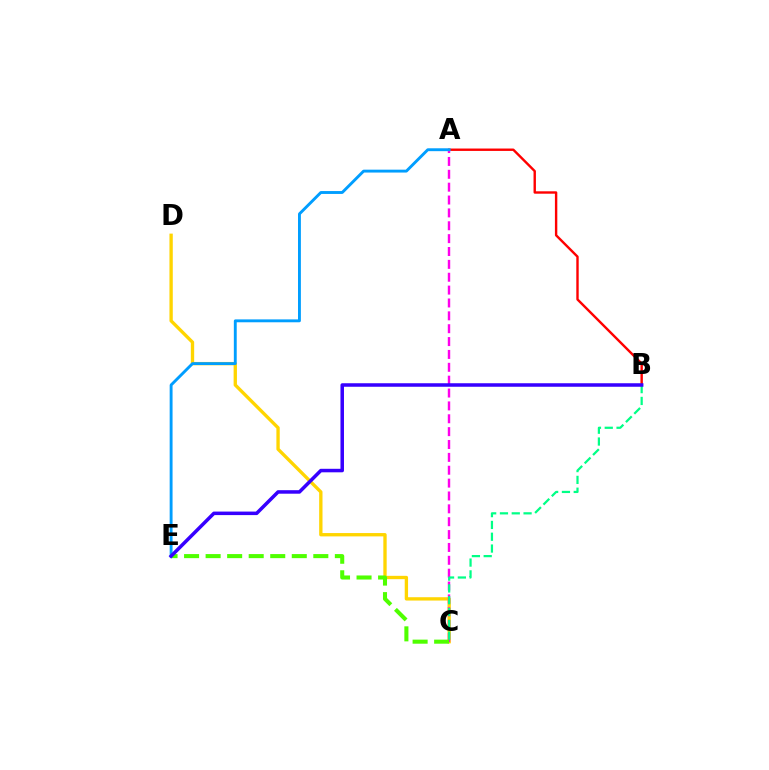{('C', 'D'): [{'color': '#ffd500', 'line_style': 'solid', 'thickness': 2.4}], ('A', 'B'): [{'color': '#ff0000', 'line_style': 'solid', 'thickness': 1.73}], ('A', 'C'): [{'color': '#ff00ed', 'line_style': 'dashed', 'thickness': 1.75}], ('A', 'E'): [{'color': '#009eff', 'line_style': 'solid', 'thickness': 2.08}], ('B', 'C'): [{'color': '#00ff86', 'line_style': 'dashed', 'thickness': 1.6}], ('C', 'E'): [{'color': '#4fff00', 'line_style': 'dashed', 'thickness': 2.93}], ('B', 'E'): [{'color': '#3700ff', 'line_style': 'solid', 'thickness': 2.53}]}